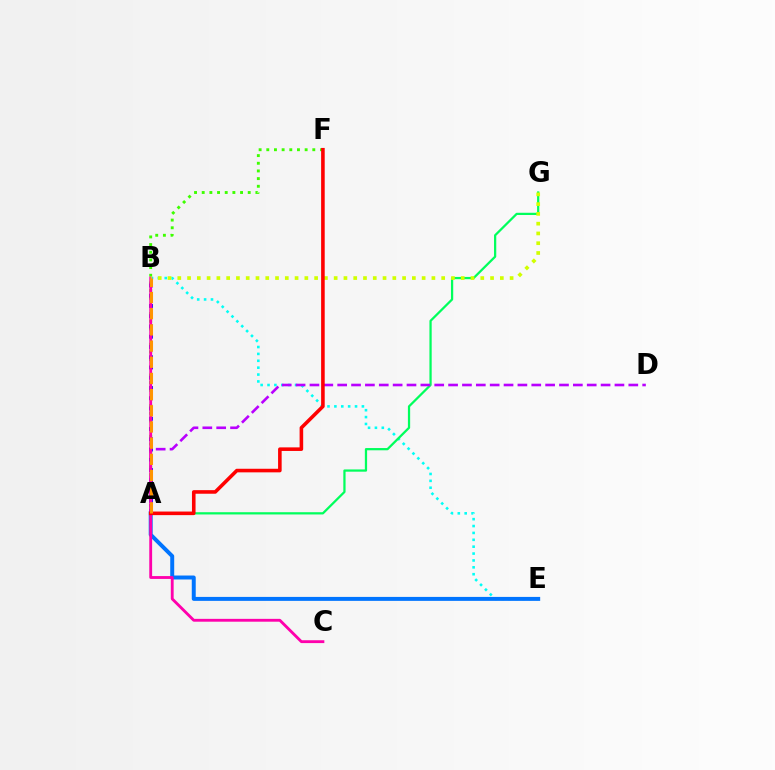{('A', 'F'): [{'color': '#3dff00', 'line_style': 'dotted', 'thickness': 2.08}, {'color': '#ff0000', 'line_style': 'solid', 'thickness': 2.58}], ('A', 'B'): [{'color': '#2500ff', 'line_style': 'dotted', 'thickness': 2.79}, {'color': '#ff9400', 'line_style': 'dashed', 'thickness': 2.2}], ('B', 'E'): [{'color': '#00fff6', 'line_style': 'dotted', 'thickness': 1.87}], ('A', 'G'): [{'color': '#00ff5c', 'line_style': 'solid', 'thickness': 1.62}], ('A', 'E'): [{'color': '#0074ff', 'line_style': 'solid', 'thickness': 2.85}], ('A', 'D'): [{'color': '#b900ff', 'line_style': 'dashed', 'thickness': 1.88}], ('B', 'C'): [{'color': '#ff00ac', 'line_style': 'solid', 'thickness': 2.05}], ('B', 'G'): [{'color': '#d1ff00', 'line_style': 'dotted', 'thickness': 2.66}]}